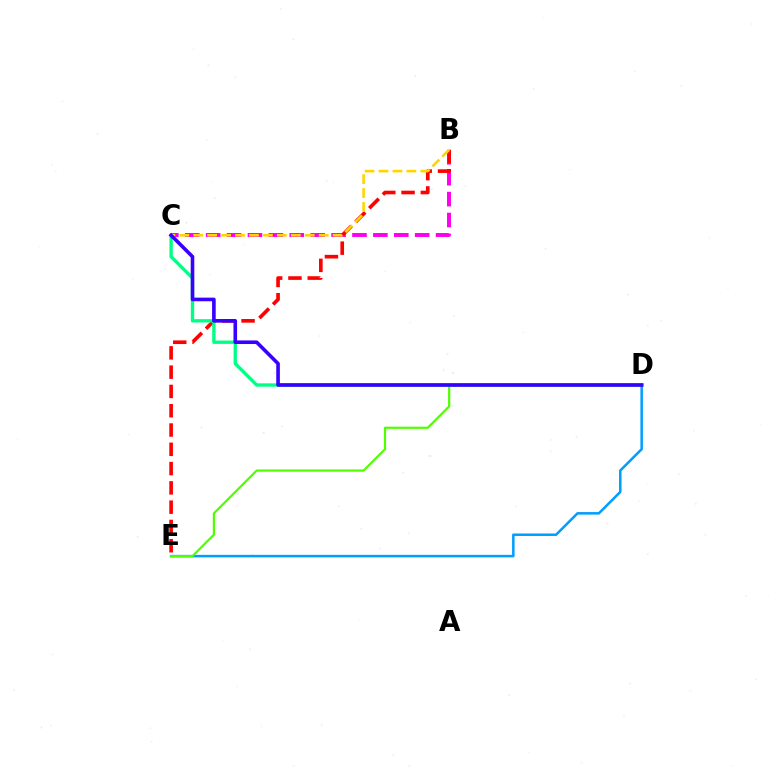{('D', 'E'): [{'color': '#009eff', 'line_style': 'solid', 'thickness': 1.81}, {'color': '#4fff00', 'line_style': 'solid', 'thickness': 1.58}], ('B', 'C'): [{'color': '#ff00ed', 'line_style': 'dashed', 'thickness': 2.84}, {'color': '#ffd500', 'line_style': 'dashed', 'thickness': 1.89}], ('B', 'E'): [{'color': '#ff0000', 'line_style': 'dashed', 'thickness': 2.62}], ('C', 'D'): [{'color': '#00ff86', 'line_style': 'solid', 'thickness': 2.41}, {'color': '#3700ff', 'line_style': 'solid', 'thickness': 2.6}]}